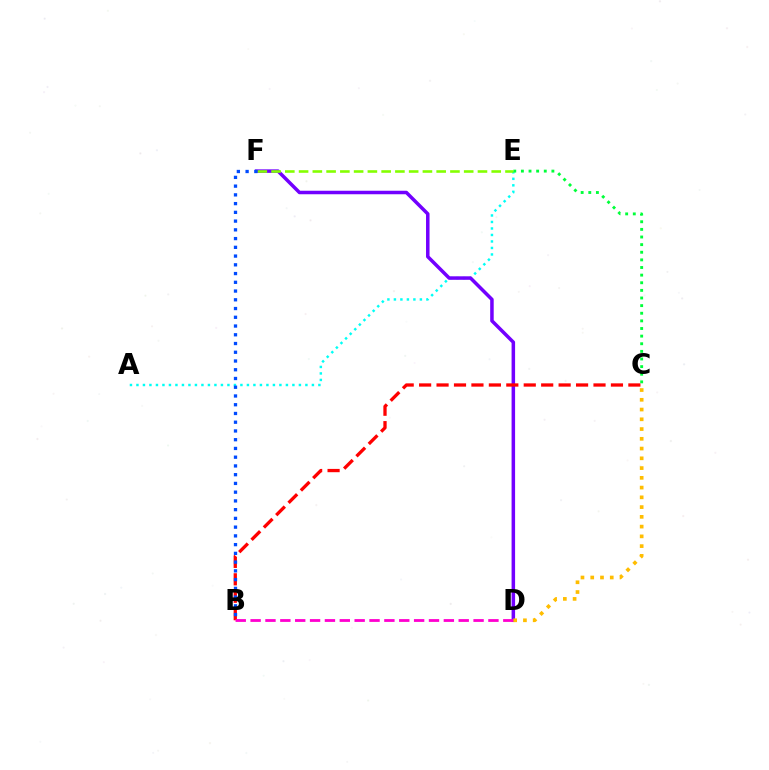{('A', 'E'): [{'color': '#00fff6', 'line_style': 'dotted', 'thickness': 1.77}], ('D', 'F'): [{'color': '#7200ff', 'line_style': 'solid', 'thickness': 2.53}], ('B', 'C'): [{'color': '#ff0000', 'line_style': 'dashed', 'thickness': 2.37}], ('C', 'E'): [{'color': '#00ff39', 'line_style': 'dotted', 'thickness': 2.07}], ('B', 'D'): [{'color': '#ff00cf', 'line_style': 'dashed', 'thickness': 2.02}], ('C', 'D'): [{'color': '#ffbd00', 'line_style': 'dotted', 'thickness': 2.65}], ('E', 'F'): [{'color': '#84ff00', 'line_style': 'dashed', 'thickness': 1.87}], ('B', 'F'): [{'color': '#004bff', 'line_style': 'dotted', 'thickness': 2.38}]}